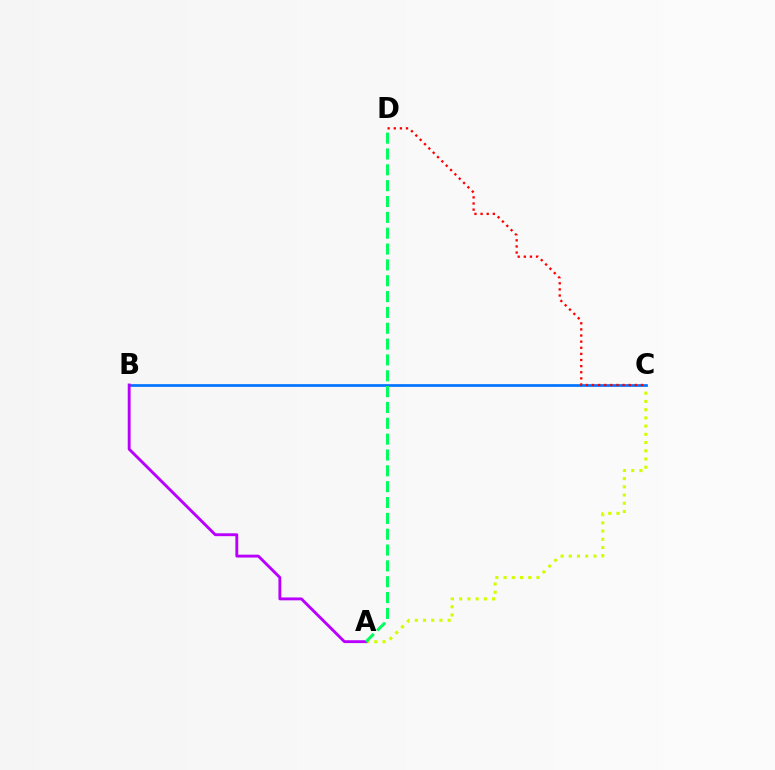{('A', 'C'): [{'color': '#d1ff00', 'line_style': 'dotted', 'thickness': 2.23}], ('B', 'C'): [{'color': '#0074ff', 'line_style': 'solid', 'thickness': 1.95}], ('A', 'B'): [{'color': '#b900ff', 'line_style': 'solid', 'thickness': 2.07}], ('A', 'D'): [{'color': '#00ff5c', 'line_style': 'dashed', 'thickness': 2.15}], ('C', 'D'): [{'color': '#ff0000', 'line_style': 'dotted', 'thickness': 1.66}]}